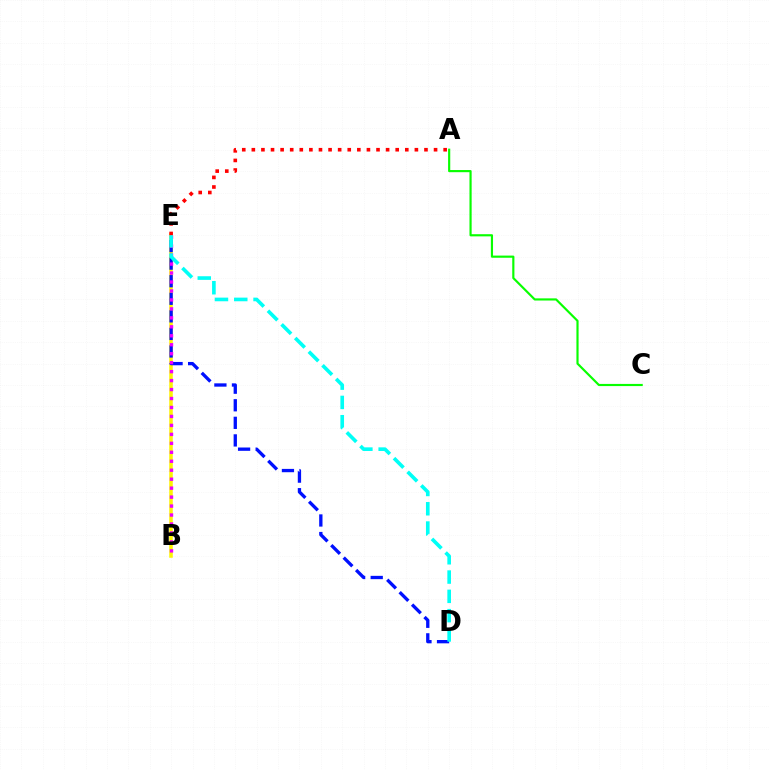{('B', 'E'): [{'color': '#fcf500', 'line_style': 'solid', 'thickness': 2.54}, {'color': '#ee00ff', 'line_style': 'dotted', 'thickness': 2.44}], ('A', 'C'): [{'color': '#08ff00', 'line_style': 'solid', 'thickness': 1.56}], ('A', 'E'): [{'color': '#ff0000', 'line_style': 'dotted', 'thickness': 2.61}], ('D', 'E'): [{'color': '#0010ff', 'line_style': 'dashed', 'thickness': 2.39}, {'color': '#00fff6', 'line_style': 'dashed', 'thickness': 2.62}]}